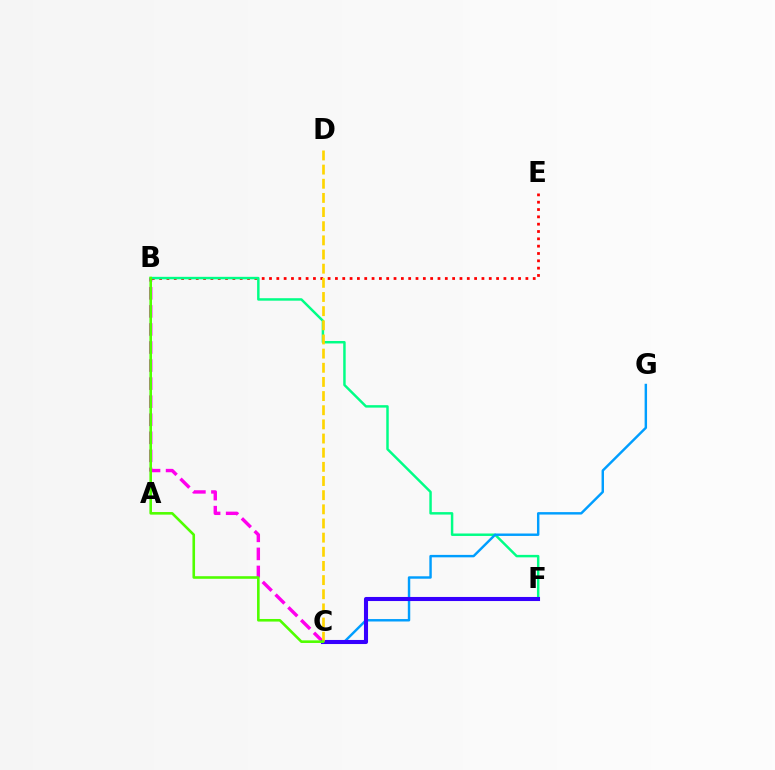{('B', 'C'): [{'color': '#ff00ed', 'line_style': 'dashed', 'thickness': 2.45}, {'color': '#4fff00', 'line_style': 'solid', 'thickness': 1.87}], ('B', 'E'): [{'color': '#ff0000', 'line_style': 'dotted', 'thickness': 1.99}], ('B', 'F'): [{'color': '#00ff86', 'line_style': 'solid', 'thickness': 1.78}], ('C', 'G'): [{'color': '#009eff', 'line_style': 'solid', 'thickness': 1.75}], ('C', 'F'): [{'color': '#3700ff', 'line_style': 'solid', 'thickness': 2.94}], ('C', 'D'): [{'color': '#ffd500', 'line_style': 'dashed', 'thickness': 1.92}]}